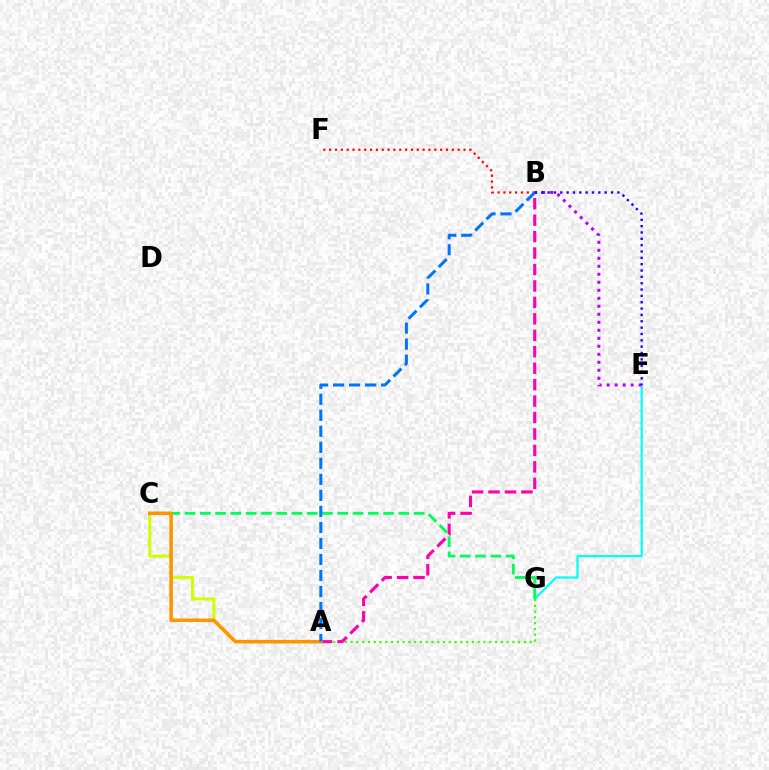{('E', 'G'): [{'color': '#00fff6', 'line_style': 'solid', 'thickness': 1.6}], ('B', 'E'): [{'color': '#b900ff', 'line_style': 'dotted', 'thickness': 2.17}, {'color': '#2500ff', 'line_style': 'dotted', 'thickness': 1.72}], ('A', 'G'): [{'color': '#3dff00', 'line_style': 'dotted', 'thickness': 1.57}], ('B', 'F'): [{'color': '#ff0000', 'line_style': 'dotted', 'thickness': 1.59}], ('A', 'B'): [{'color': '#ff00ac', 'line_style': 'dashed', 'thickness': 2.23}, {'color': '#0074ff', 'line_style': 'dashed', 'thickness': 2.18}], ('A', 'C'): [{'color': '#d1ff00', 'line_style': 'solid', 'thickness': 2.17}, {'color': '#ff9400', 'line_style': 'solid', 'thickness': 2.55}], ('C', 'G'): [{'color': '#00ff5c', 'line_style': 'dashed', 'thickness': 2.07}]}